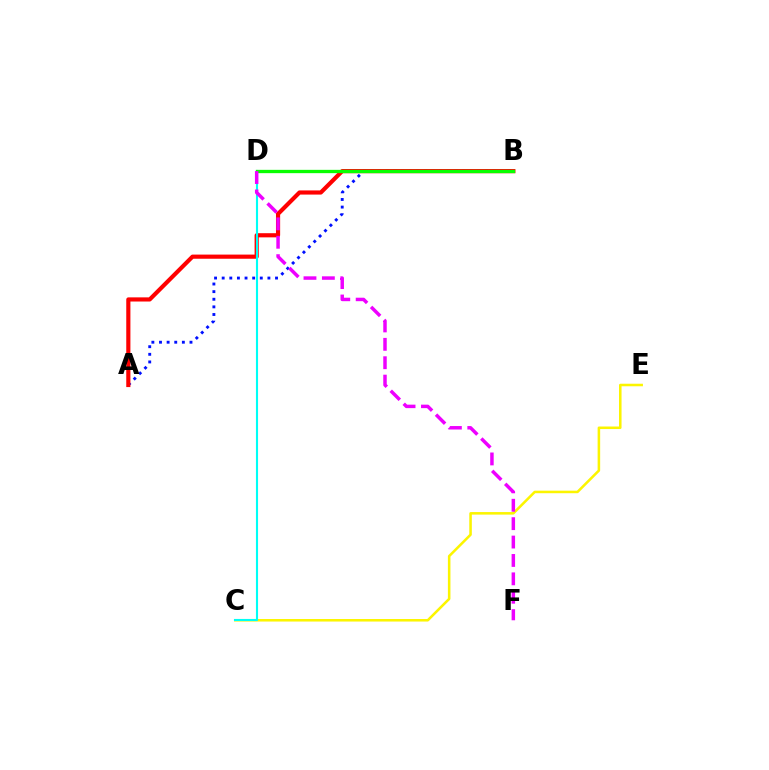{('A', 'B'): [{'color': '#0010ff', 'line_style': 'dotted', 'thickness': 2.07}, {'color': '#ff0000', 'line_style': 'solid', 'thickness': 2.99}], ('C', 'E'): [{'color': '#fcf500', 'line_style': 'solid', 'thickness': 1.83}], ('C', 'D'): [{'color': '#00fff6', 'line_style': 'solid', 'thickness': 1.52}], ('B', 'D'): [{'color': '#08ff00', 'line_style': 'solid', 'thickness': 2.38}], ('D', 'F'): [{'color': '#ee00ff', 'line_style': 'dashed', 'thickness': 2.5}]}